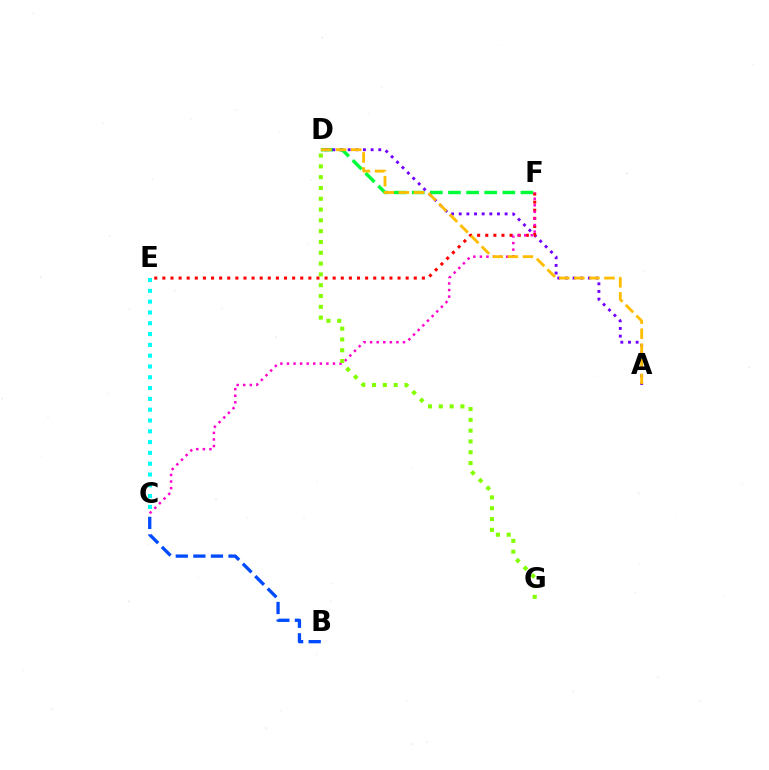{('D', 'F'): [{'color': '#00ff39', 'line_style': 'dashed', 'thickness': 2.46}], ('C', 'E'): [{'color': '#00fff6', 'line_style': 'dotted', 'thickness': 2.94}], ('A', 'D'): [{'color': '#7200ff', 'line_style': 'dotted', 'thickness': 2.08}, {'color': '#ffbd00', 'line_style': 'dashed', 'thickness': 2.05}], ('E', 'F'): [{'color': '#ff0000', 'line_style': 'dotted', 'thickness': 2.2}], ('C', 'F'): [{'color': '#ff00cf', 'line_style': 'dotted', 'thickness': 1.79}], ('D', 'G'): [{'color': '#84ff00', 'line_style': 'dotted', 'thickness': 2.94}], ('B', 'C'): [{'color': '#004bff', 'line_style': 'dashed', 'thickness': 2.39}]}